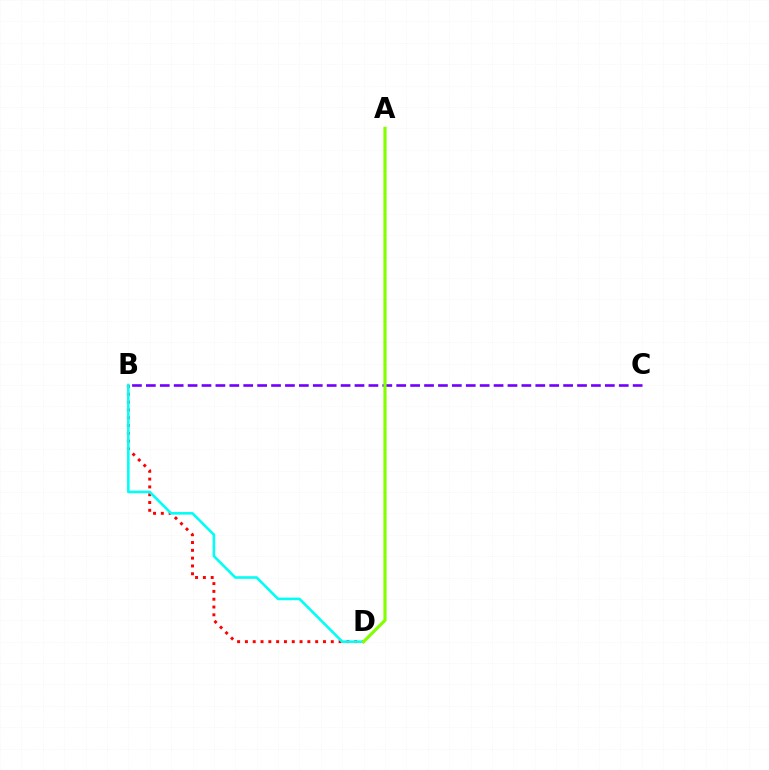{('B', 'D'): [{'color': '#ff0000', 'line_style': 'dotted', 'thickness': 2.12}, {'color': '#00fff6', 'line_style': 'solid', 'thickness': 1.87}], ('B', 'C'): [{'color': '#7200ff', 'line_style': 'dashed', 'thickness': 1.89}], ('A', 'D'): [{'color': '#84ff00', 'line_style': 'solid', 'thickness': 2.29}]}